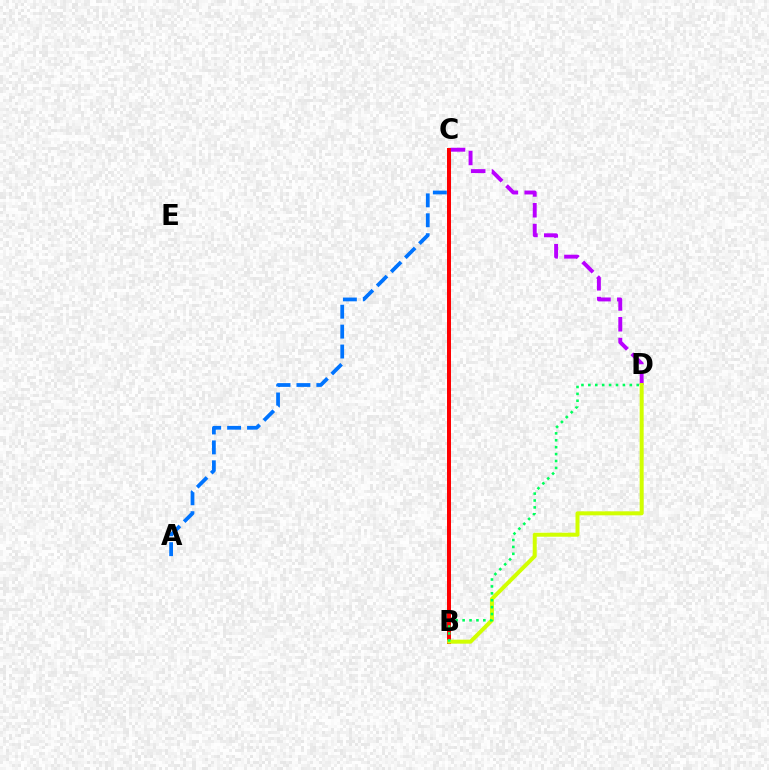{('A', 'C'): [{'color': '#0074ff', 'line_style': 'dashed', 'thickness': 2.71}], ('B', 'C'): [{'color': '#ff0000', 'line_style': 'solid', 'thickness': 2.87}], ('C', 'D'): [{'color': '#b900ff', 'line_style': 'dashed', 'thickness': 2.82}], ('B', 'D'): [{'color': '#d1ff00', 'line_style': 'solid', 'thickness': 2.87}, {'color': '#00ff5c', 'line_style': 'dotted', 'thickness': 1.88}]}